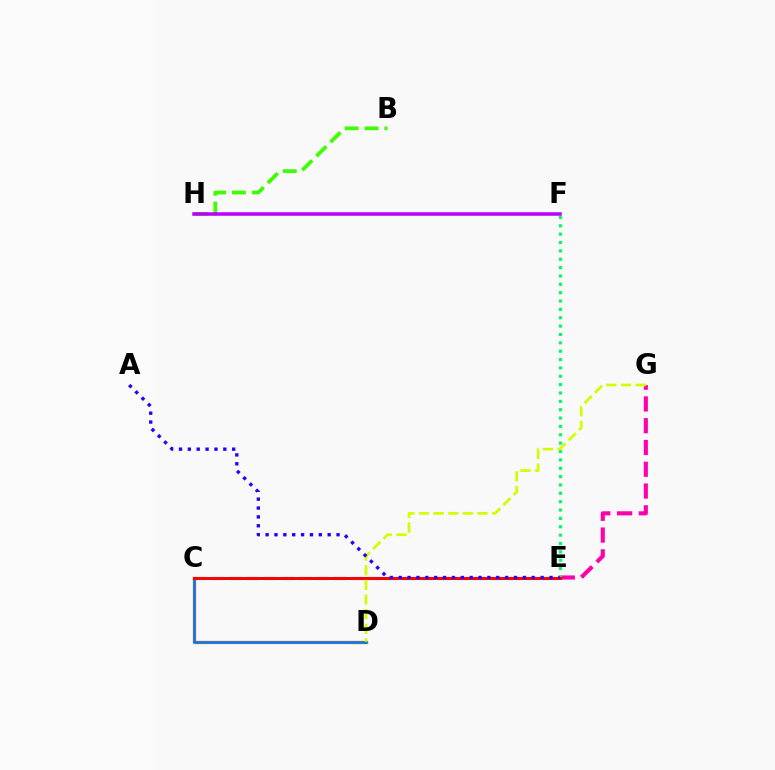{('C', 'D'): [{'color': '#ff9400', 'line_style': 'solid', 'thickness': 2.48}, {'color': '#0074ff', 'line_style': 'solid', 'thickness': 1.82}], ('C', 'E'): [{'color': '#00fff6', 'line_style': 'dashed', 'thickness': 2.37}, {'color': '#ff0000', 'line_style': 'solid', 'thickness': 2.16}], ('B', 'H'): [{'color': '#3dff00', 'line_style': 'dashed', 'thickness': 2.7}], ('E', 'G'): [{'color': '#ff00ac', 'line_style': 'dashed', 'thickness': 2.96}], ('E', 'F'): [{'color': '#00ff5c', 'line_style': 'dotted', 'thickness': 2.27}], ('F', 'H'): [{'color': '#b900ff', 'line_style': 'solid', 'thickness': 2.54}], ('D', 'G'): [{'color': '#d1ff00', 'line_style': 'dashed', 'thickness': 1.99}], ('A', 'E'): [{'color': '#2500ff', 'line_style': 'dotted', 'thickness': 2.41}]}